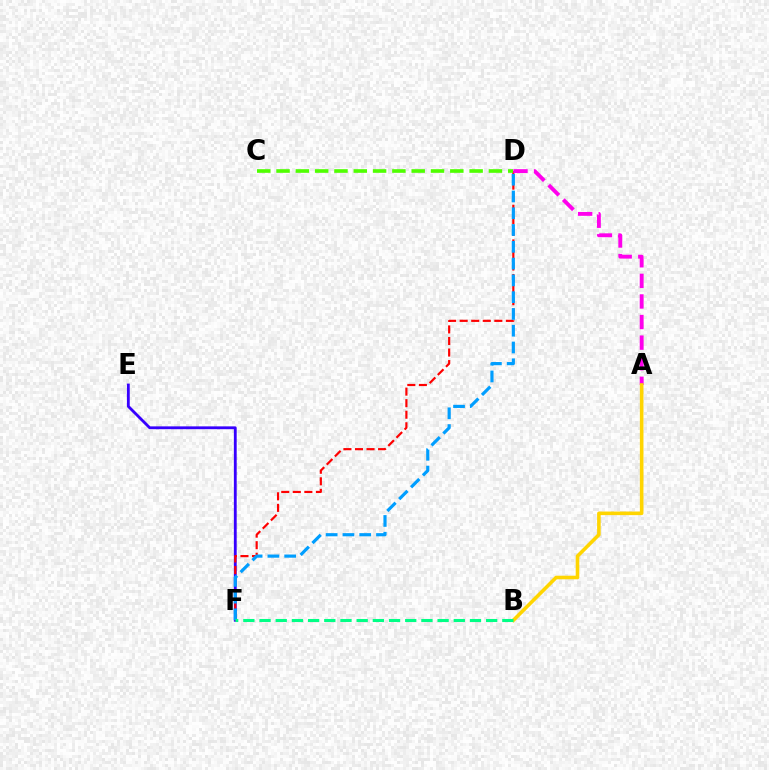{('E', 'F'): [{'color': '#3700ff', 'line_style': 'solid', 'thickness': 2.03}], ('D', 'F'): [{'color': '#ff0000', 'line_style': 'dashed', 'thickness': 1.57}, {'color': '#009eff', 'line_style': 'dashed', 'thickness': 2.28}], ('A', 'D'): [{'color': '#ff00ed', 'line_style': 'dashed', 'thickness': 2.8}], ('A', 'B'): [{'color': '#ffd500', 'line_style': 'solid', 'thickness': 2.58}], ('C', 'D'): [{'color': '#4fff00', 'line_style': 'dashed', 'thickness': 2.62}], ('B', 'F'): [{'color': '#00ff86', 'line_style': 'dashed', 'thickness': 2.2}]}